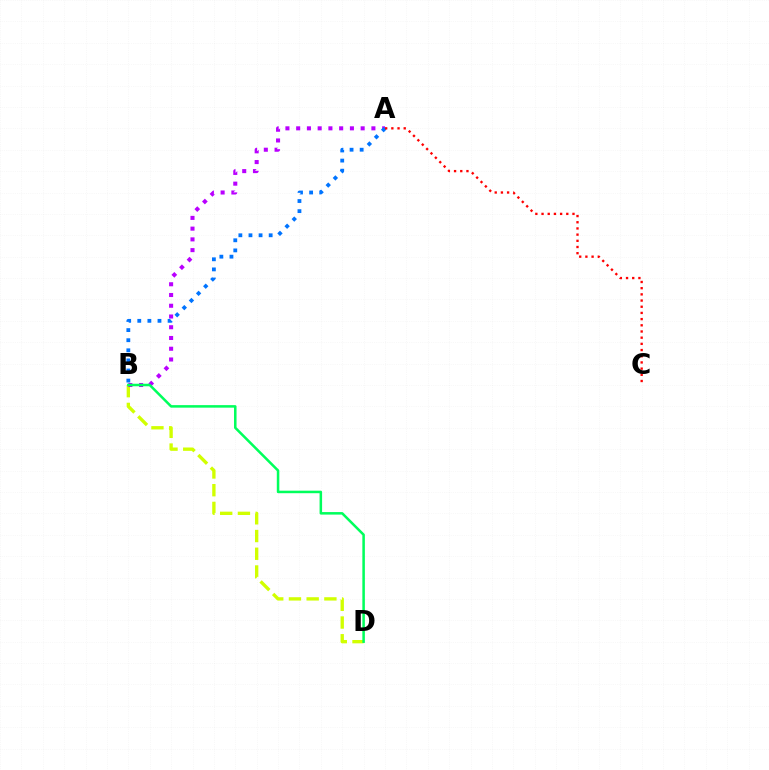{('B', 'D'): [{'color': '#d1ff00', 'line_style': 'dashed', 'thickness': 2.41}, {'color': '#00ff5c', 'line_style': 'solid', 'thickness': 1.82}], ('A', 'B'): [{'color': '#b900ff', 'line_style': 'dotted', 'thickness': 2.92}, {'color': '#0074ff', 'line_style': 'dotted', 'thickness': 2.74}], ('A', 'C'): [{'color': '#ff0000', 'line_style': 'dotted', 'thickness': 1.68}]}